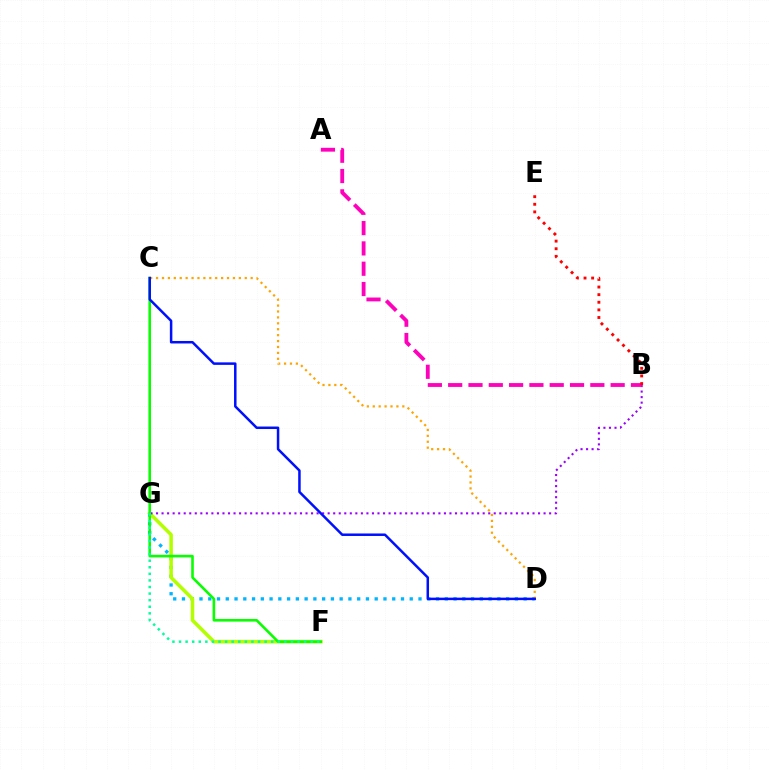{('D', 'G'): [{'color': '#00b5ff', 'line_style': 'dotted', 'thickness': 2.38}], ('F', 'G'): [{'color': '#b3ff00', 'line_style': 'solid', 'thickness': 2.54}, {'color': '#00ff9d', 'line_style': 'dotted', 'thickness': 1.79}], ('B', 'G'): [{'color': '#9b00ff', 'line_style': 'dotted', 'thickness': 1.5}], ('C', 'F'): [{'color': '#08ff00', 'line_style': 'solid', 'thickness': 1.87}], ('A', 'B'): [{'color': '#ff00bd', 'line_style': 'dashed', 'thickness': 2.76}], ('B', 'E'): [{'color': '#ff0000', 'line_style': 'dotted', 'thickness': 2.07}], ('C', 'D'): [{'color': '#ffa500', 'line_style': 'dotted', 'thickness': 1.61}, {'color': '#0010ff', 'line_style': 'solid', 'thickness': 1.8}]}